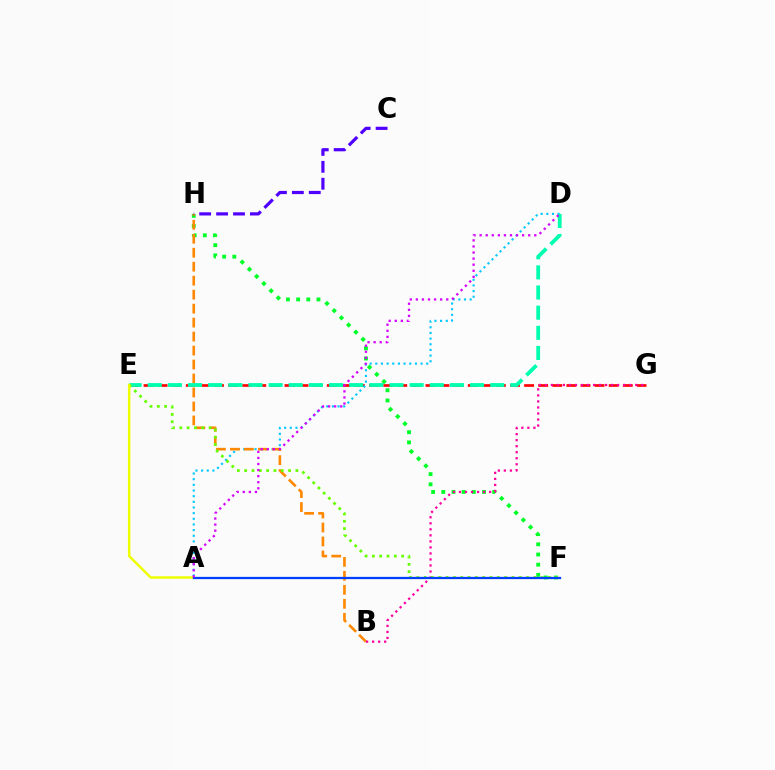{('E', 'G'): [{'color': '#ff0000', 'line_style': 'dashed', 'thickness': 1.91}], ('F', 'H'): [{'color': '#00ff27', 'line_style': 'dotted', 'thickness': 2.77}], ('A', 'D'): [{'color': '#00c7ff', 'line_style': 'dotted', 'thickness': 1.54}, {'color': '#d600ff', 'line_style': 'dotted', 'thickness': 1.65}], ('B', 'H'): [{'color': '#ff8800', 'line_style': 'dashed', 'thickness': 1.9}], ('C', 'H'): [{'color': '#4f00ff', 'line_style': 'dashed', 'thickness': 2.3}], ('D', 'E'): [{'color': '#00ffaf', 'line_style': 'dashed', 'thickness': 2.74}], ('B', 'G'): [{'color': '#ff00a0', 'line_style': 'dotted', 'thickness': 1.64}], ('E', 'F'): [{'color': '#66ff00', 'line_style': 'dotted', 'thickness': 1.99}], ('A', 'E'): [{'color': '#eeff00', 'line_style': 'solid', 'thickness': 1.79}], ('A', 'F'): [{'color': '#003fff', 'line_style': 'solid', 'thickness': 1.63}]}